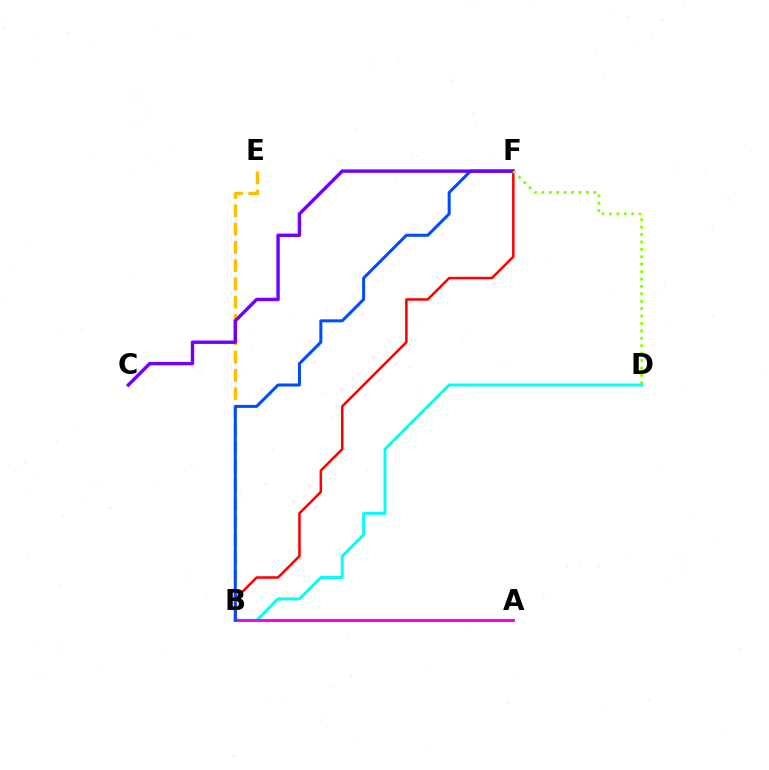{('B', 'E'): [{'color': '#ffbd00', 'line_style': 'dashed', 'thickness': 2.49}], ('B', 'F'): [{'color': '#ff0000', 'line_style': 'solid', 'thickness': 1.82}, {'color': '#004bff', 'line_style': 'solid', 'thickness': 2.17}], ('A', 'B'): [{'color': '#00ff39', 'line_style': 'solid', 'thickness': 1.94}, {'color': '#ff00cf', 'line_style': 'solid', 'thickness': 1.99}], ('B', 'D'): [{'color': '#00fff6', 'line_style': 'solid', 'thickness': 2.14}], ('C', 'F'): [{'color': '#7200ff', 'line_style': 'solid', 'thickness': 2.46}], ('D', 'F'): [{'color': '#84ff00', 'line_style': 'dotted', 'thickness': 2.01}]}